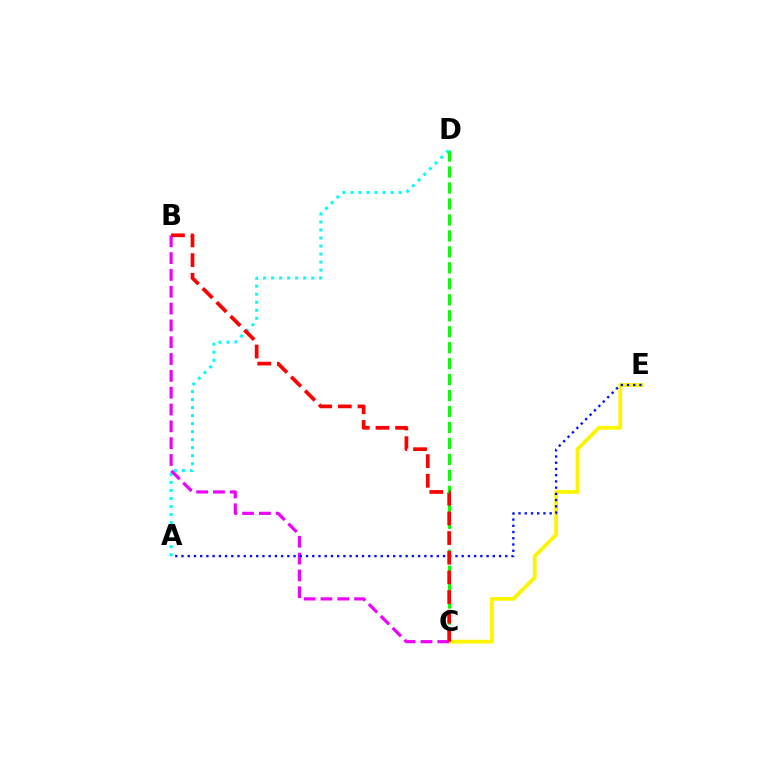{('C', 'E'): [{'color': '#fcf500', 'line_style': 'solid', 'thickness': 2.73}], ('C', 'D'): [{'color': '#08ff00', 'line_style': 'dashed', 'thickness': 2.17}], ('A', 'D'): [{'color': '#00fff6', 'line_style': 'dotted', 'thickness': 2.18}], ('B', 'C'): [{'color': '#ee00ff', 'line_style': 'dashed', 'thickness': 2.29}, {'color': '#ff0000', 'line_style': 'dashed', 'thickness': 2.67}], ('A', 'E'): [{'color': '#0010ff', 'line_style': 'dotted', 'thickness': 1.69}]}